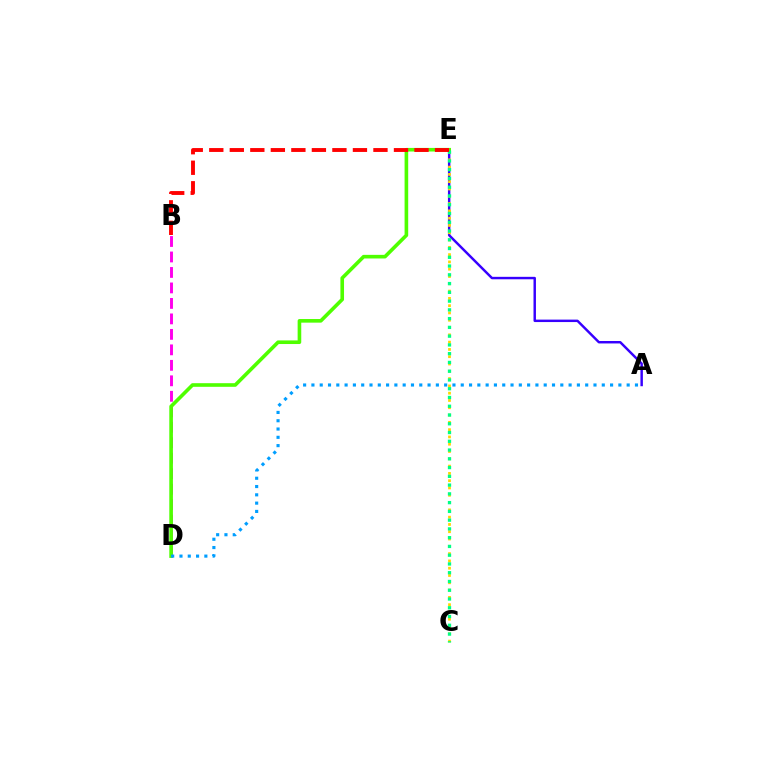{('B', 'D'): [{'color': '#ff00ed', 'line_style': 'dashed', 'thickness': 2.1}], ('A', 'E'): [{'color': '#3700ff', 'line_style': 'solid', 'thickness': 1.76}], ('C', 'E'): [{'color': '#ffd500', 'line_style': 'dotted', 'thickness': 1.98}, {'color': '#00ff86', 'line_style': 'dotted', 'thickness': 2.38}], ('D', 'E'): [{'color': '#4fff00', 'line_style': 'solid', 'thickness': 2.61}], ('B', 'E'): [{'color': '#ff0000', 'line_style': 'dashed', 'thickness': 2.79}], ('A', 'D'): [{'color': '#009eff', 'line_style': 'dotted', 'thickness': 2.25}]}